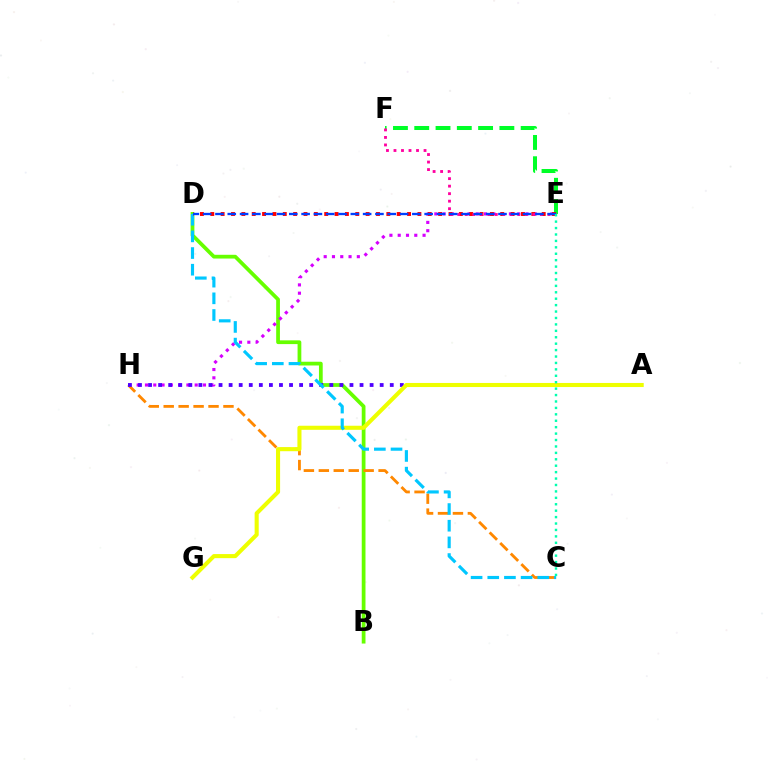{('B', 'D'): [{'color': '#66ff00', 'line_style': 'solid', 'thickness': 2.7}], ('E', 'F'): [{'color': '#00ff27', 'line_style': 'dashed', 'thickness': 2.89}, {'color': '#ff00a0', 'line_style': 'dotted', 'thickness': 2.04}], ('E', 'H'): [{'color': '#d600ff', 'line_style': 'dotted', 'thickness': 2.25}], ('C', 'H'): [{'color': '#ff8800', 'line_style': 'dashed', 'thickness': 2.03}], ('A', 'H'): [{'color': '#4f00ff', 'line_style': 'dotted', 'thickness': 2.74}], ('A', 'G'): [{'color': '#eeff00', 'line_style': 'solid', 'thickness': 2.94}], ('C', 'D'): [{'color': '#00c7ff', 'line_style': 'dashed', 'thickness': 2.26}], ('D', 'E'): [{'color': '#ff0000', 'line_style': 'dotted', 'thickness': 2.81}, {'color': '#003fff', 'line_style': 'dashed', 'thickness': 1.67}], ('C', 'E'): [{'color': '#00ffaf', 'line_style': 'dotted', 'thickness': 1.75}]}